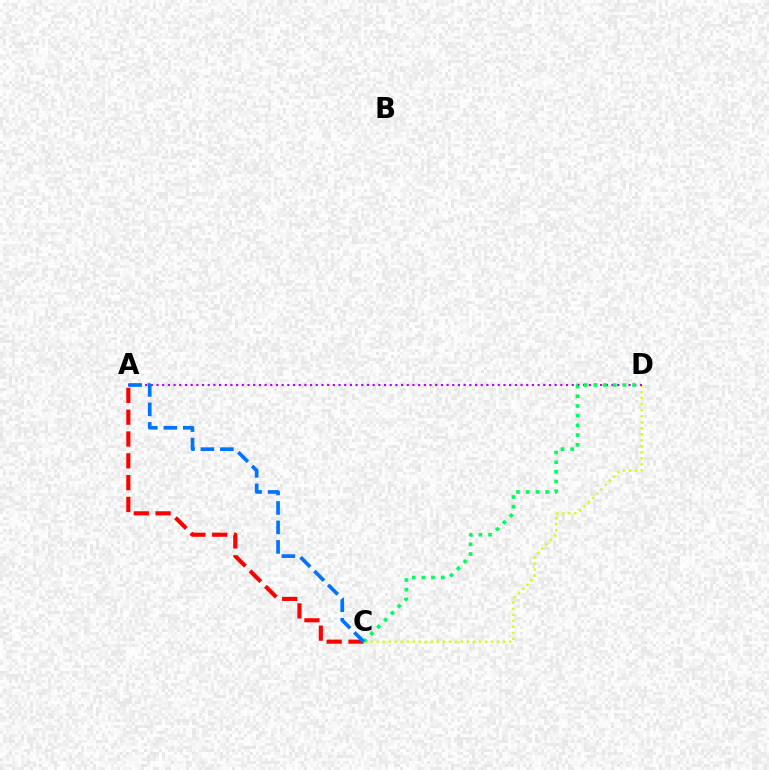{('C', 'D'): [{'color': '#d1ff00', 'line_style': 'dotted', 'thickness': 1.64}, {'color': '#00ff5c', 'line_style': 'dotted', 'thickness': 2.63}], ('A', 'D'): [{'color': '#b900ff', 'line_style': 'dotted', 'thickness': 1.55}], ('A', 'C'): [{'color': '#ff0000', 'line_style': 'dashed', 'thickness': 2.96}, {'color': '#0074ff', 'line_style': 'dashed', 'thickness': 2.65}]}